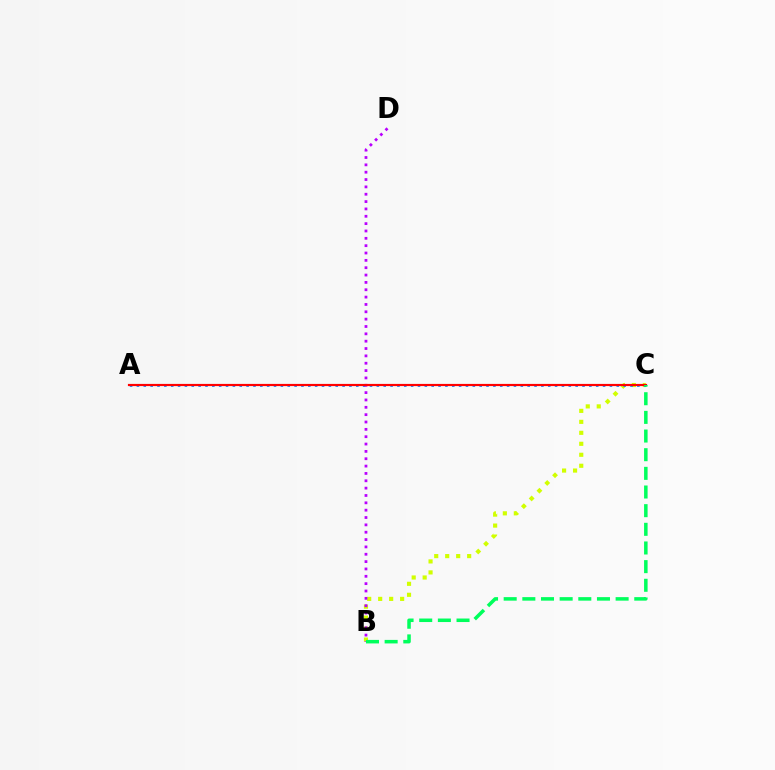{('B', 'C'): [{'color': '#d1ff00', 'line_style': 'dotted', 'thickness': 2.98}, {'color': '#00ff5c', 'line_style': 'dashed', 'thickness': 2.53}], ('A', 'C'): [{'color': '#0074ff', 'line_style': 'dotted', 'thickness': 1.86}, {'color': '#ff0000', 'line_style': 'solid', 'thickness': 1.57}], ('B', 'D'): [{'color': '#b900ff', 'line_style': 'dotted', 'thickness': 2.0}]}